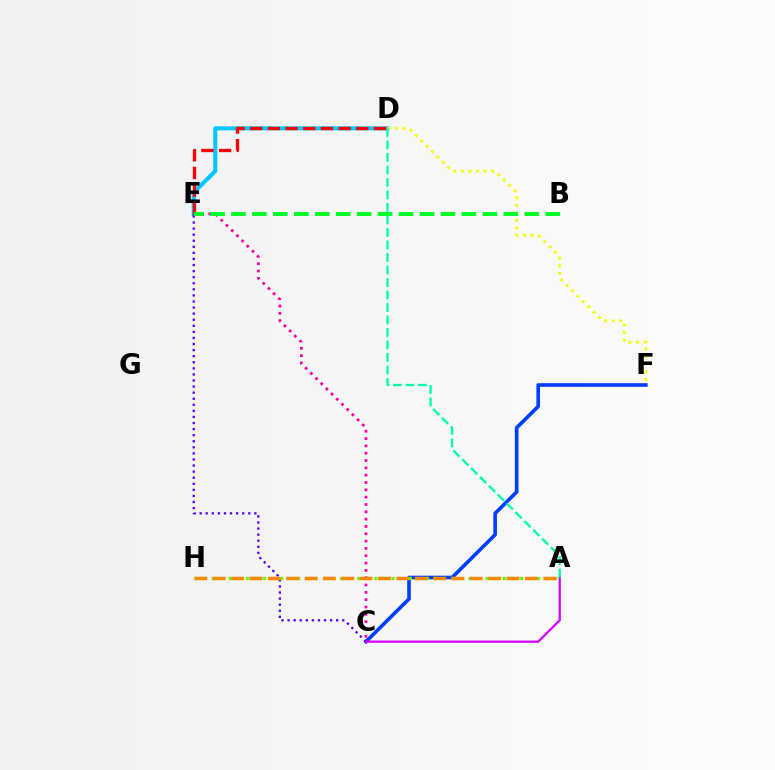{('D', 'E'): [{'color': '#00c7ff', 'line_style': 'solid', 'thickness': 2.93}, {'color': '#ff0000', 'line_style': 'dashed', 'thickness': 2.4}], ('C', 'E'): [{'color': '#ff00a0', 'line_style': 'dotted', 'thickness': 1.99}, {'color': '#4f00ff', 'line_style': 'dotted', 'thickness': 1.65}], ('C', 'F'): [{'color': '#003fff', 'line_style': 'solid', 'thickness': 2.62}], ('D', 'F'): [{'color': '#eeff00', 'line_style': 'dotted', 'thickness': 2.06}], ('A', 'H'): [{'color': '#66ff00', 'line_style': 'dotted', 'thickness': 2.33}, {'color': '#ff8800', 'line_style': 'dashed', 'thickness': 2.49}], ('B', 'E'): [{'color': '#00ff27', 'line_style': 'dashed', 'thickness': 2.85}], ('A', 'C'): [{'color': '#d600ff', 'line_style': 'solid', 'thickness': 1.62}], ('A', 'D'): [{'color': '#00ffaf', 'line_style': 'dashed', 'thickness': 1.7}]}